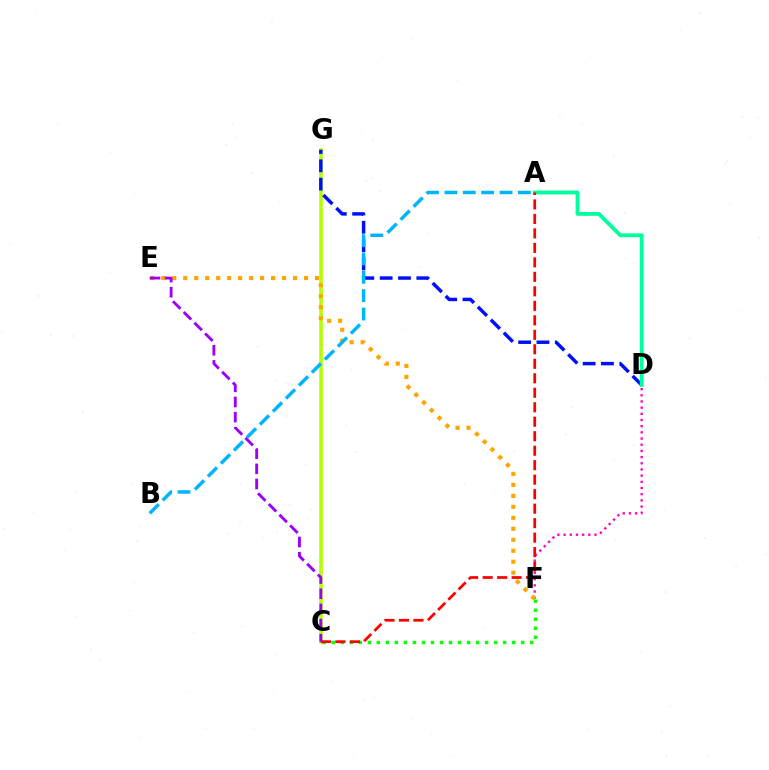{('C', 'G'): [{'color': '#b3ff00', 'line_style': 'solid', 'thickness': 2.56}], ('D', 'F'): [{'color': '#ff00bd', 'line_style': 'dotted', 'thickness': 1.68}], ('D', 'G'): [{'color': '#0010ff', 'line_style': 'dashed', 'thickness': 2.49}], ('E', 'F'): [{'color': '#ffa500', 'line_style': 'dotted', 'thickness': 2.98}], ('C', 'F'): [{'color': '#08ff00', 'line_style': 'dotted', 'thickness': 2.45}], ('A', 'B'): [{'color': '#00b5ff', 'line_style': 'dashed', 'thickness': 2.5}], ('A', 'D'): [{'color': '#00ff9d', 'line_style': 'solid', 'thickness': 2.76}], ('A', 'C'): [{'color': '#ff0000', 'line_style': 'dashed', 'thickness': 1.97}], ('C', 'E'): [{'color': '#9b00ff', 'line_style': 'dashed', 'thickness': 2.06}]}